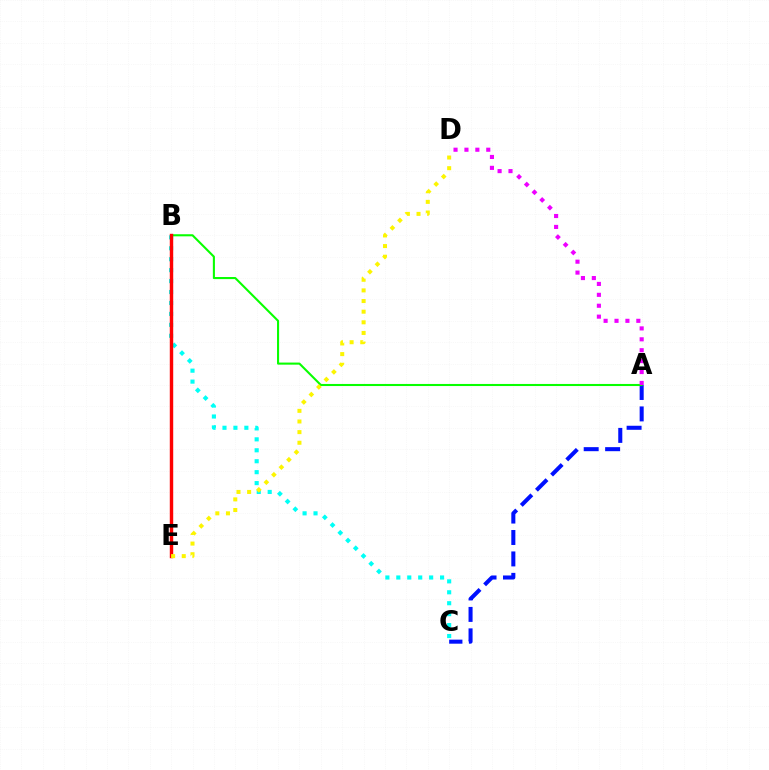{('A', 'C'): [{'color': '#0010ff', 'line_style': 'dashed', 'thickness': 2.91}], ('B', 'C'): [{'color': '#00fff6', 'line_style': 'dotted', 'thickness': 2.97}], ('A', 'B'): [{'color': '#08ff00', 'line_style': 'solid', 'thickness': 1.5}], ('A', 'D'): [{'color': '#ee00ff', 'line_style': 'dotted', 'thickness': 2.96}], ('B', 'E'): [{'color': '#ff0000', 'line_style': 'solid', 'thickness': 2.46}], ('D', 'E'): [{'color': '#fcf500', 'line_style': 'dotted', 'thickness': 2.89}]}